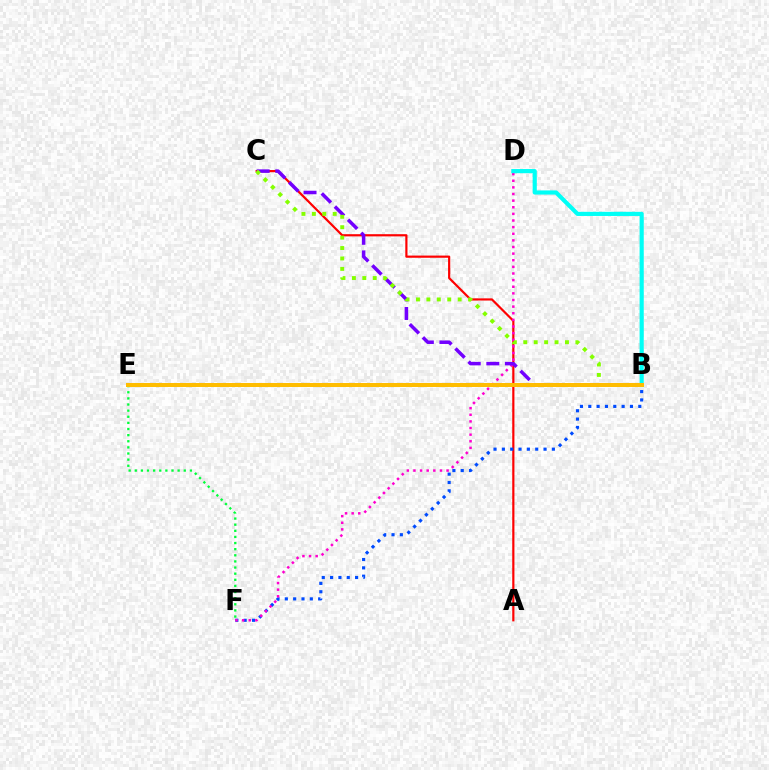{('A', 'C'): [{'color': '#ff0000', 'line_style': 'solid', 'thickness': 1.58}], ('B', 'F'): [{'color': '#004bff', 'line_style': 'dotted', 'thickness': 2.26}], ('D', 'F'): [{'color': '#ff00cf', 'line_style': 'dotted', 'thickness': 1.8}], ('B', 'D'): [{'color': '#00fff6', 'line_style': 'solid', 'thickness': 2.99}], ('B', 'C'): [{'color': '#7200ff', 'line_style': 'dashed', 'thickness': 2.52}, {'color': '#84ff00', 'line_style': 'dotted', 'thickness': 2.83}], ('E', 'F'): [{'color': '#00ff39', 'line_style': 'dotted', 'thickness': 1.66}], ('B', 'E'): [{'color': '#ffbd00', 'line_style': 'solid', 'thickness': 2.87}]}